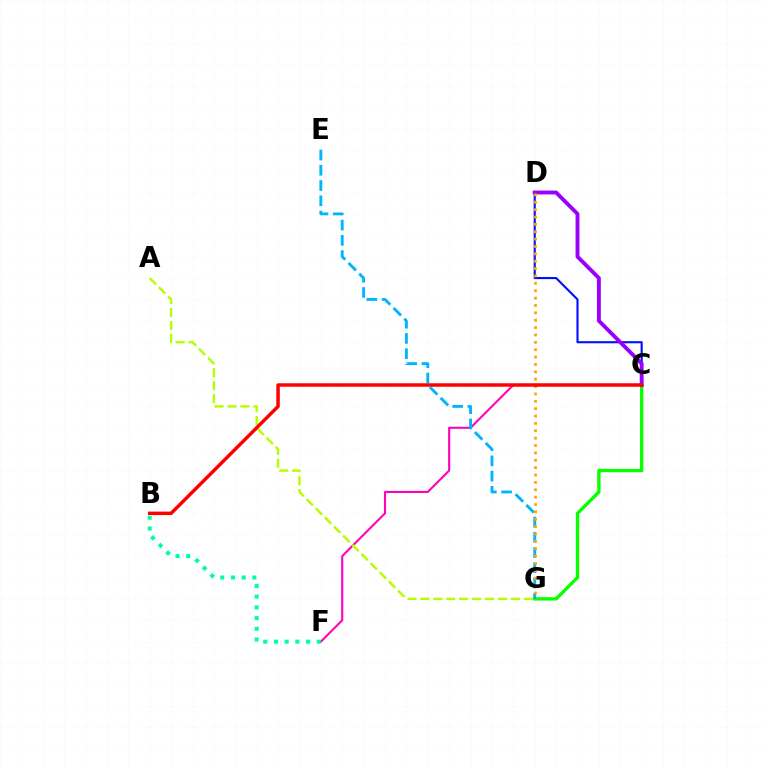{('C', 'F'): [{'color': '#ff00bd', 'line_style': 'solid', 'thickness': 1.51}], ('C', 'G'): [{'color': '#08ff00', 'line_style': 'solid', 'thickness': 2.4}], ('E', 'G'): [{'color': '#00b5ff', 'line_style': 'dashed', 'thickness': 2.07}], ('A', 'G'): [{'color': '#b3ff00', 'line_style': 'dashed', 'thickness': 1.76}], ('B', 'F'): [{'color': '#00ff9d', 'line_style': 'dotted', 'thickness': 2.91}], ('C', 'D'): [{'color': '#0010ff', 'line_style': 'solid', 'thickness': 1.53}, {'color': '#9b00ff', 'line_style': 'solid', 'thickness': 2.79}], ('D', 'G'): [{'color': '#ffa500', 'line_style': 'dotted', 'thickness': 2.0}], ('B', 'C'): [{'color': '#ff0000', 'line_style': 'solid', 'thickness': 2.5}]}